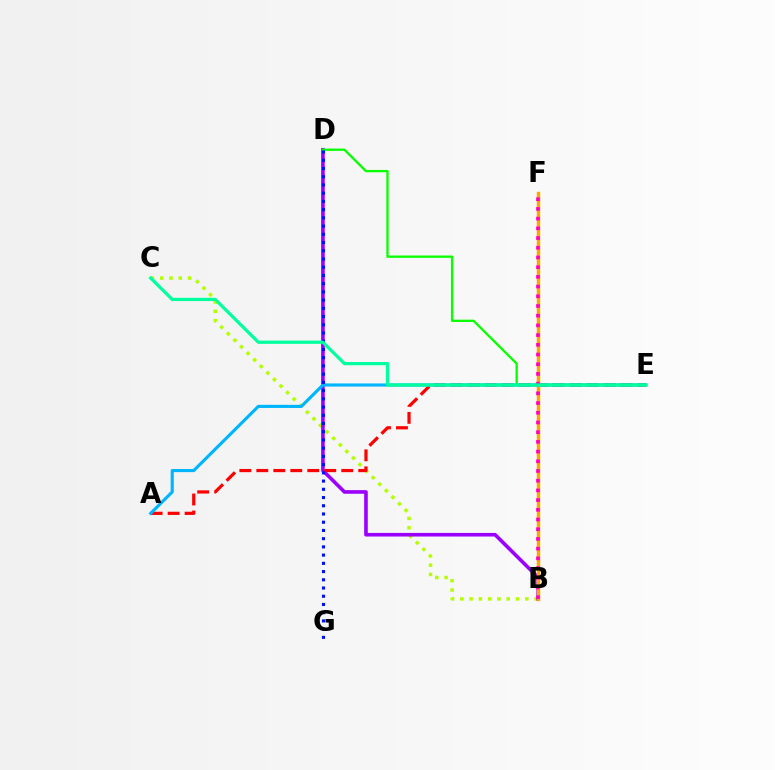{('B', 'C'): [{'color': '#b3ff00', 'line_style': 'dotted', 'thickness': 2.52}], ('B', 'D'): [{'color': '#9b00ff', 'line_style': 'solid', 'thickness': 2.6}], ('A', 'E'): [{'color': '#ff0000', 'line_style': 'dashed', 'thickness': 2.31}, {'color': '#00b5ff', 'line_style': 'solid', 'thickness': 2.25}], ('B', 'F'): [{'color': '#ffa500', 'line_style': 'solid', 'thickness': 2.48}, {'color': '#ff00bd', 'line_style': 'dotted', 'thickness': 2.64}], ('D', 'E'): [{'color': '#08ff00', 'line_style': 'solid', 'thickness': 1.67}], ('D', 'G'): [{'color': '#0010ff', 'line_style': 'dotted', 'thickness': 2.23}], ('C', 'E'): [{'color': '#00ff9d', 'line_style': 'solid', 'thickness': 2.33}]}